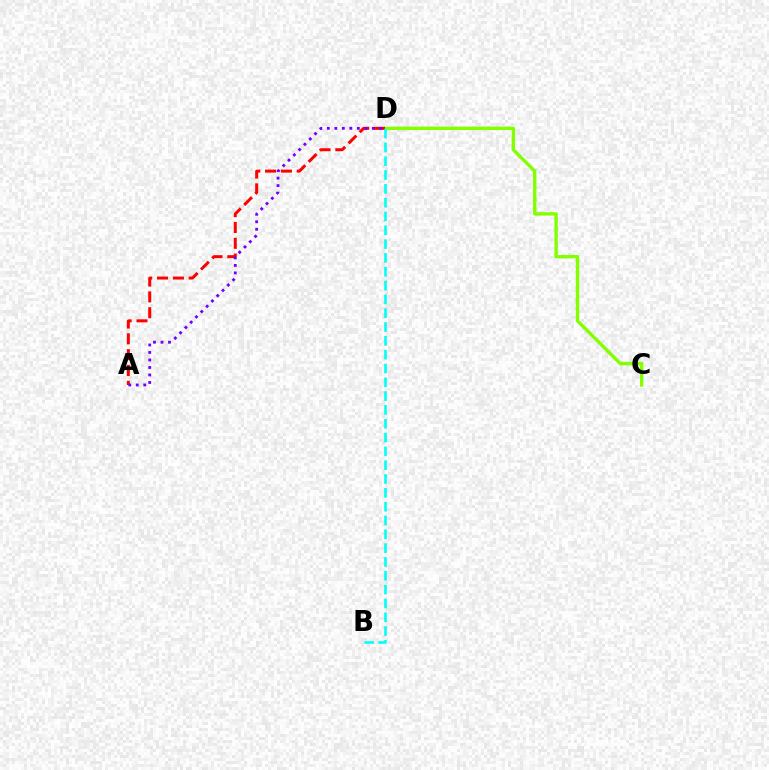{('C', 'D'): [{'color': '#84ff00', 'line_style': 'solid', 'thickness': 2.44}], ('A', 'D'): [{'color': '#ff0000', 'line_style': 'dashed', 'thickness': 2.15}, {'color': '#7200ff', 'line_style': 'dotted', 'thickness': 2.04}], ('B', 'D'): [{'color': '#00fff6', 'line_style': 'dashed', 'thickness': 1.88}]}